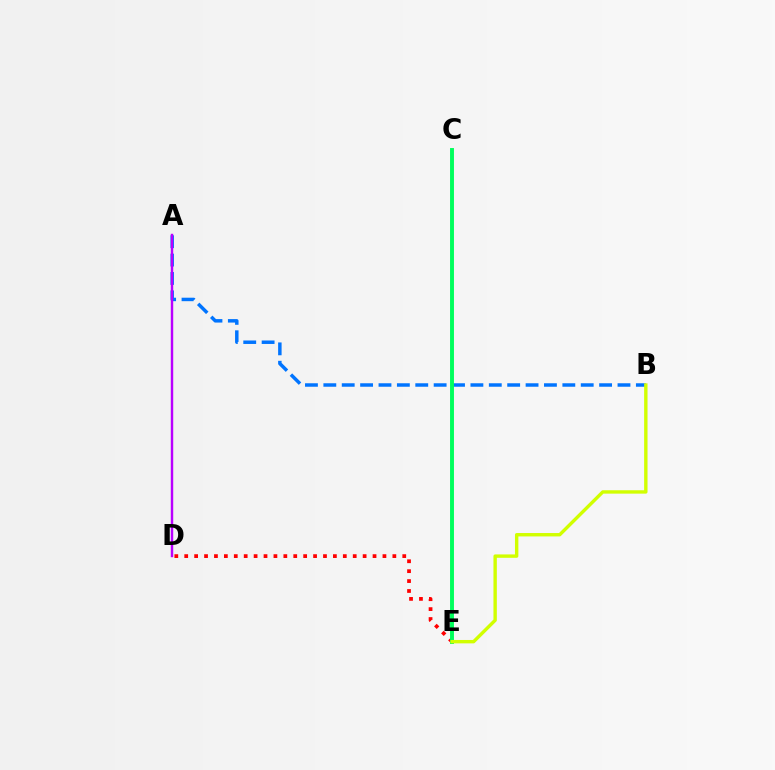{('D', 'E'): [{'color': '#ff0000', 'line_style': 'dotted', 'thickness': 2.69}], ('A', 'B'): [{'color': '#0074ff', 'line_style': 'dashed', 'thickness': 2.5}], ('C', 'E'): [{'color': '#00ff5c', 'line_style': 'solid', 'thickness': 2.82}], ('A', 'D'): [{'color': '#b900ff', 'line_style': 'solid', 'thickness': 1.75}], ('B', 'E'): [{'color': '#d1ff00', 'line_style': 'solid', 'thickness': 2.44}]}